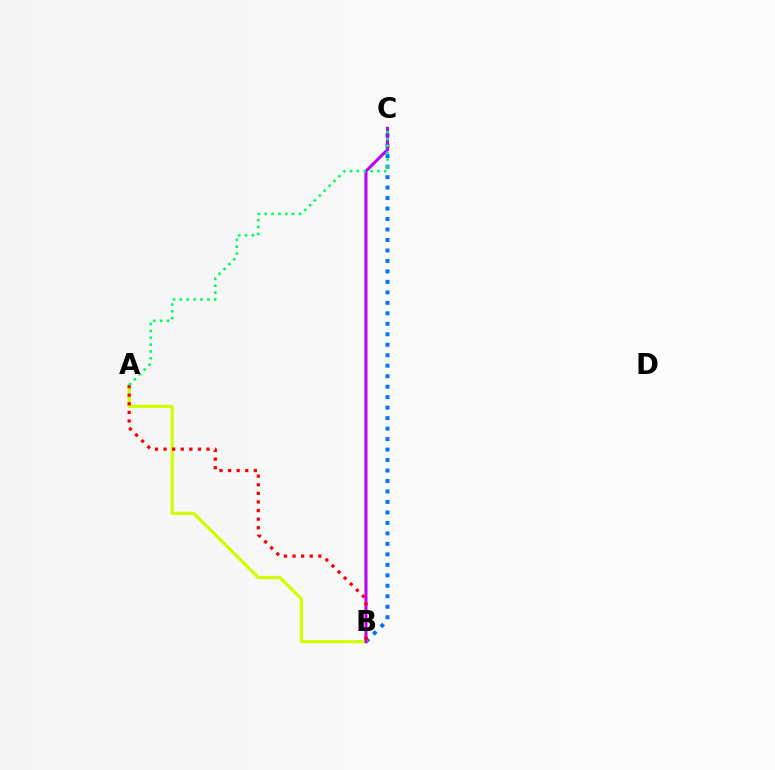{('B', 'C'): [{'color': '#0074ff', 'line_style': 'dotted', 'thickness': 2.85}, {'color': '#b900ff', 'line_style': 'solid', 'thickness': 2.18}], ('A', 'B'): [{'color': '#d1ff00', 'line_style': 'solid', 'thickness': 2.31}, {'color': '#ff0000', 'line_style': 'dotted', 'thickness': 2.33}], ('A', 'C'): [{'color': '#00ff5c', 'line_style': 'dotted', 'thickness': 1.86}]}